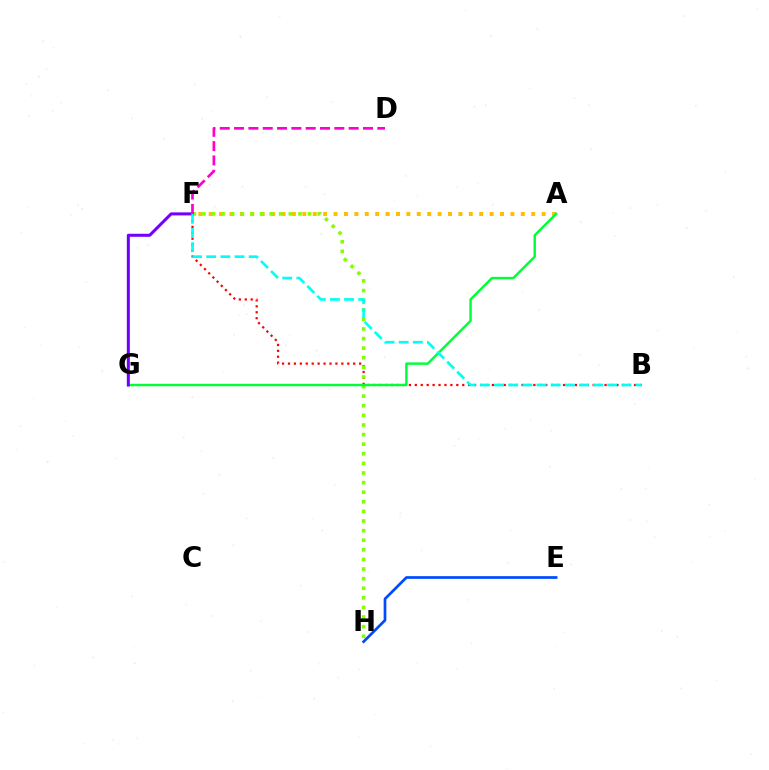{('B', 'F'): [{'color': '#ff0000', 'line_style': 'dotted', 'thickness': 1.61}, {'color': '#00fff6', 'line_style': 'dashed', 'thickness': 1.92}], ('A', 'F'): [{'color': '#ffbd00', 'line_style': 'dotted', 'thickness': 2.83}], ('F', 'H'): [{'color': '#84ff00', 'line_style': 'dotted', 'thickness': 2.61}], ('A', 'G'): [{'color': '#00ff39', 'line_style': 'solid', 'thickness': 1.76}], ('F', 'G'): [{'color': '#7200ff', 'line_style': 'solid', 'thickness': 2.18}], ('D', 'F'): [{'color': '#ff00cf', 'line_style': 'dashed', 'thickness': 1.95}], ('E', 'H'): [{'color': '#004bff', 'line_style': 'solid', 'thickness': 1.95}]}